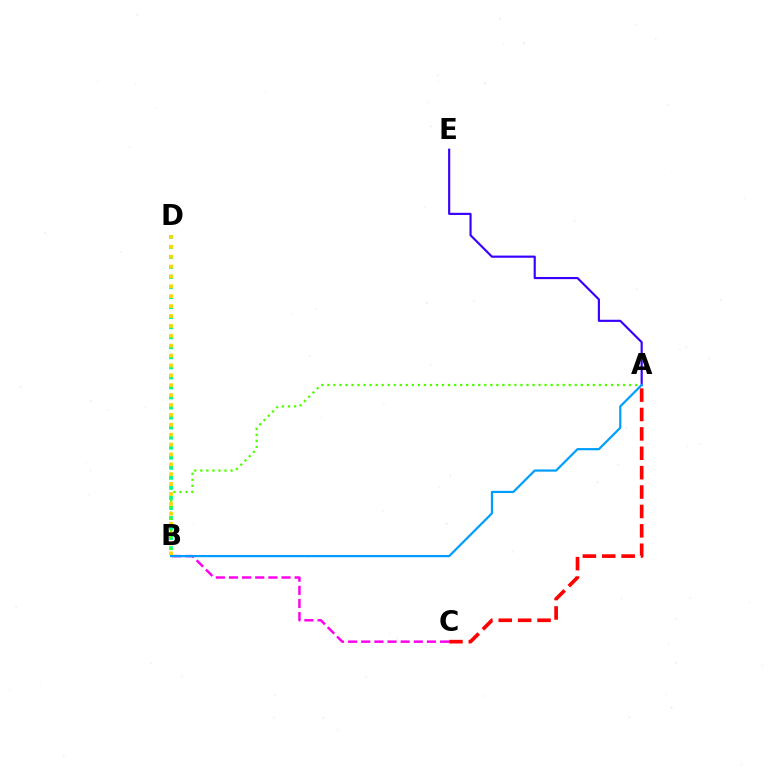{('B', 'D'): [{'color': '#00ff86', 'line_style': 'dotted', 'thickness': 2.73}, {'color': '#ffd500', 'line_style': 'dotted', 'thickness': 2.69}], ('A', 'B'): [{'color': '#4fff00', 'line_style': 'dotted', 'thickness': 1.64}, {'color': '#009eff', 'line_style': 'solid', 'thickness': 1.59}], ('B', 'C'): [{'color': '#ff00ed', 'line_style': 'dashed', 'thickness': 1.78}], ('A', 'E'): [{'color': '#3700ff', 'line_style': 'solid', 'thickness': 1.55}], ('A', 'C'): [{'color': '#ff0000', 'line_style': 'dashed', 'thickness': 2.63}]}